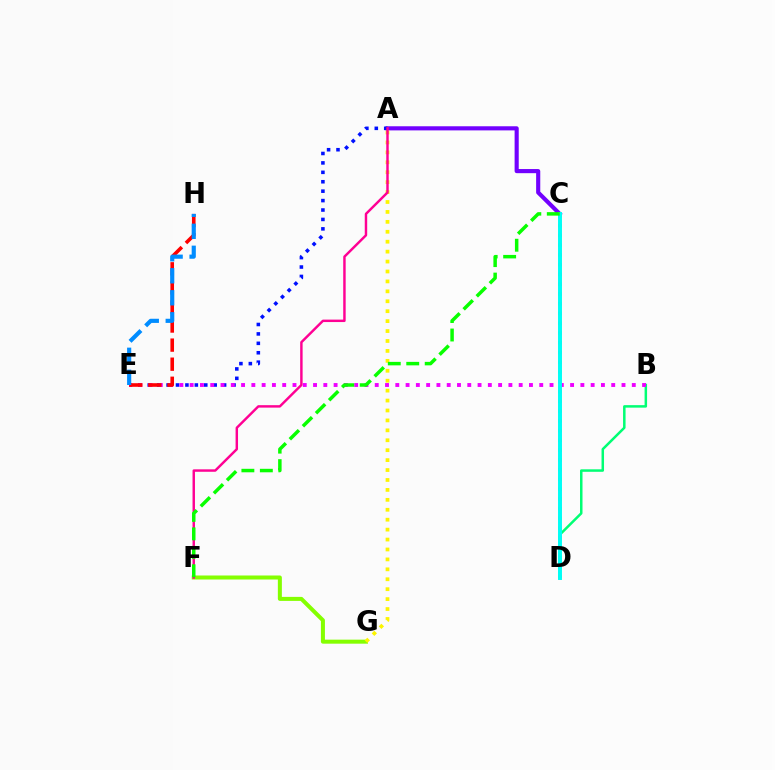{('B', 'D'): [{'color': '#00ff74', 'line_style': 'solid', 'thickness': 1.8}], ('F', 'G'): [{'color': '#84ff00', 'line_style': 'solid', 'thickness': 2.89}], ('A', 'C'): [{'color': '#7200ff', 'line_style': 'solid', 'thickness': 2.97}], ('A', 'G'): [{'color': '#fcf500', 'line_style': 'dotted', 'thickness': 2.7}], ('A', 'E'): [{'color': '#0010ff', 'line_style': 'dotted', 'thickness': 2.56}], ('C', 'D'): [{'color': '#ff7c00', 'line_style': 'dotted', 'thickness': 2.65}, {'color': '#00fff6', 'line_style': 'solid', 'thickness': 2.84}], ('B', 'E'): [{'color': '#ee00ff', 'line_style': 'dotted', 'thickness': 2.79}], ('A', 'F'): [{'color': '#ff0094', 'line_style': 'solid', 'thickness': 1.76}], ('E', 'H'): [{'color': '#ff0000', 'line_style': 'dashed', 'thickness': 2.59}, {'color': '#008cff', 'line_style': 'dashed', 'thickness': 2.99}], ('C', 'F'): [{'color': '#08ff00', 'line_style': 'dashed', 'thickness': 2.51}]}